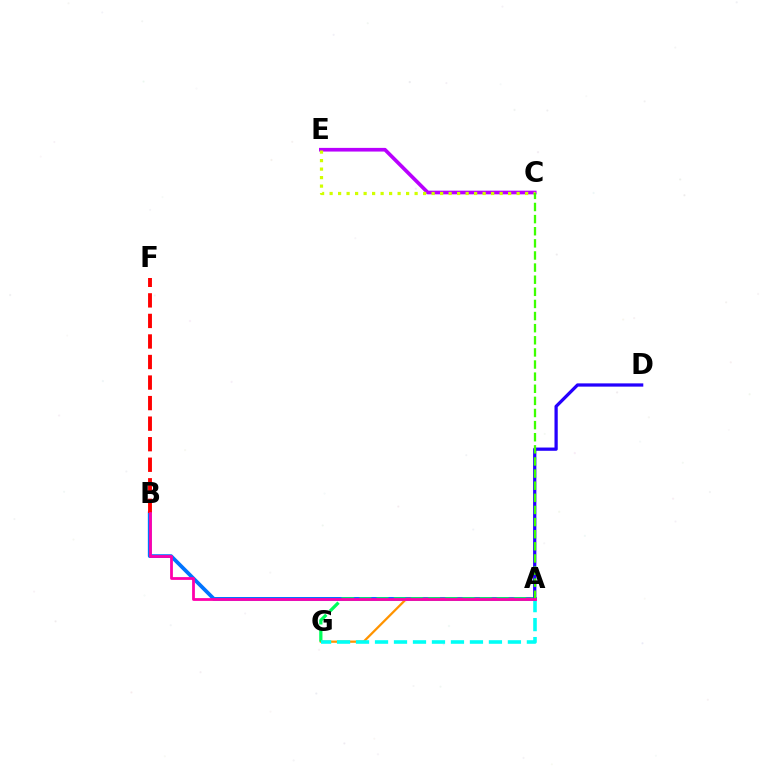{('A', 'B'): [{'color': '#0074ff', 'line_style': 'solid', 'thickness': 2.71}, {'color': '#ff00ac', 'line_style': 'solid', 'thickness': 2.0}], ('B', 'F'): [{'color': '#ff0000', 'line_style': 'dashed', 'thickness': 2.79}], ('A', 'G'): [{'color': '#ff9400', 'line_style': 'solid', 'thickness': 1.62}, {'color': '#00ff5c', 'line_style': 'dashed', 'thickness': 2.34}, {'color': '#00fff6', 'line_style': 'dashed', 'thickness': 2.58}], ('C', 'E'): [{'color': '#b900ff', 'line_style': 'solid', 'thickness': 2.64}, {'color': '#d1ff00', 'line_style': 'dotted', 'thickness': 2.31}], ('A', 'D'): [{'color': '#2500ff', 'line_style': 'solid', 'thickness': 2.34}], ('A', 'C'): [{'color': '#3dff00', 'line_style': 'dashed', 'thickness': 1.65}]}